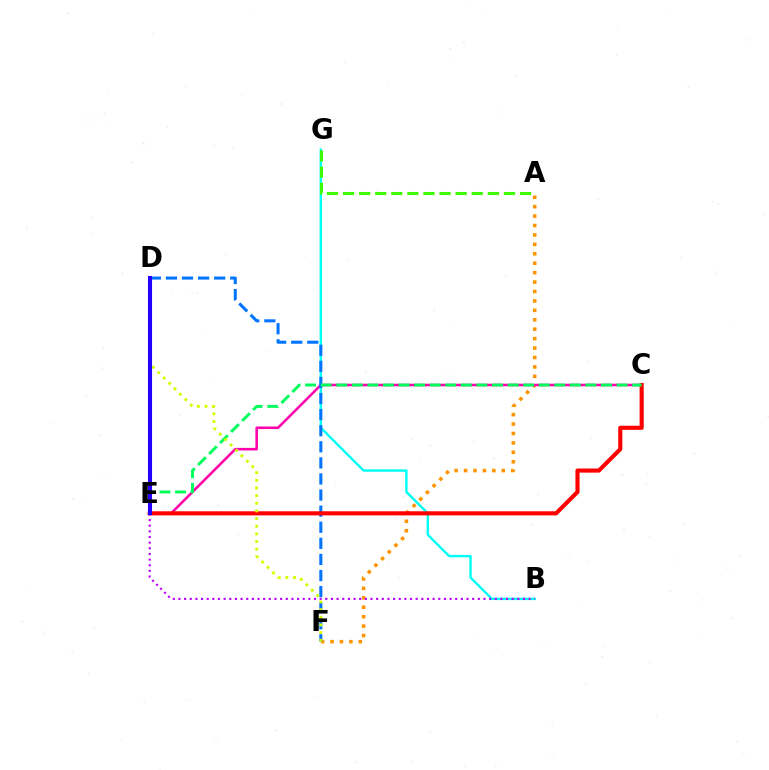{('B', 'G'): [{'color': '#00fff6', 'line_style': 'solid', 'thickness': 1.74}], ('A', 'F'): [{'color': '#ff9400', 'line_style': 'dotted', 'thickness': 2.56}], ('A', 'G'): [{'color': '#3dff00', 'line_style': 'dashed', 'thickness': 2.19}], ('C', 'E'): [{'color': '#ff00ac', 'line_style': 'solid', 'thickness': 1.84}, {'color': '#ff0000', 'line_style': 'solid', 'thickness': 2.96}, {'color': '#00ff5c', 'line_style': 'dashed', 'thickness': 2.12}], ('D', 'F'): [{'color': '#0074ff', 'line_style': 'dashed', 'thickness': 2.19}, {'color': '#d1ff00', 'line_style': 'dotted', 'thickness': 2.08}], ('B', 'E'): [{'color': '#b900ff', 'line_style': 'dotted', 'thickness': 1.53}], ('D', 'E'): [{'color': '#2500ff', 'line_style': 'solid', 'thickness': 2.94}]}